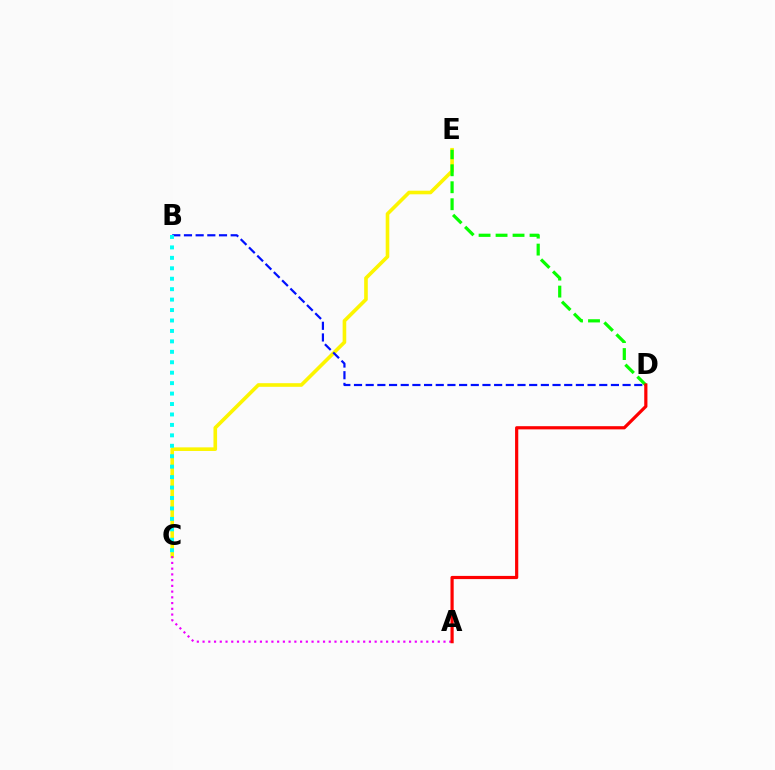{('C', 'E'): [{'color': '#fcf500', 'line_style': 'solid', 'thickness': 2.6}], ('B', 'D'): [{'color': '#0010ff', 'line_style': 'dashed', 'thickness': 1.59}], ('D', 'E'): [{'color': '#08ff00', 'line_style': 'dashed', 'thickness': 2.31}], ('A', 'C'): [{'color': '#ee00ff', 'line_style': 'dotted', 'thickness': 1.56}], ('B', 'C'): [{'color': '#00fff6', 'line_style': 'dotted', 'thickness': 2.84}], ('A', 'D'): [{'color': '#ff0000', 'line_style': 'solid', 'thickness': 2.3}]}